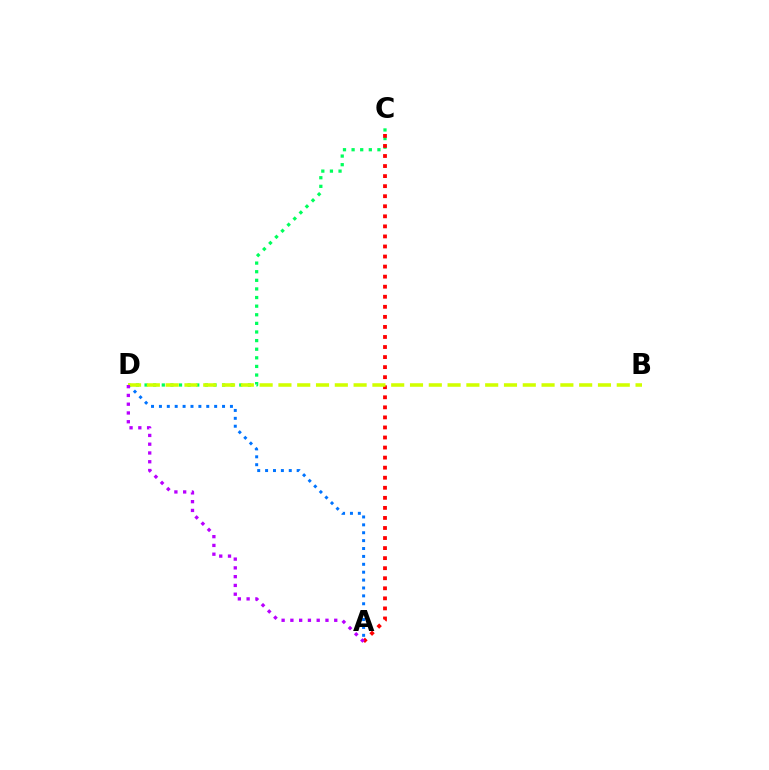{('C', 'D'): [{'color': '#00ff5c', 'line_style': 'dotted', 'thickness': 2.34}], ('A', 'C'): [{'color': '#ff0000', 'line_style': 'dotted', 'thickness': 2.73}], ('A', 'D'): [{'color': '#0074ff', 'line_style': 'dotted', 'thickness': 2.14}, {'color': '#b900ff', 'line_style': 'dotted', 'thickness': 2.38}], ('B', 'D'): [{'color': '#d1ff00', 'line_style': 'dashed', 'thickness': 2.55}]}